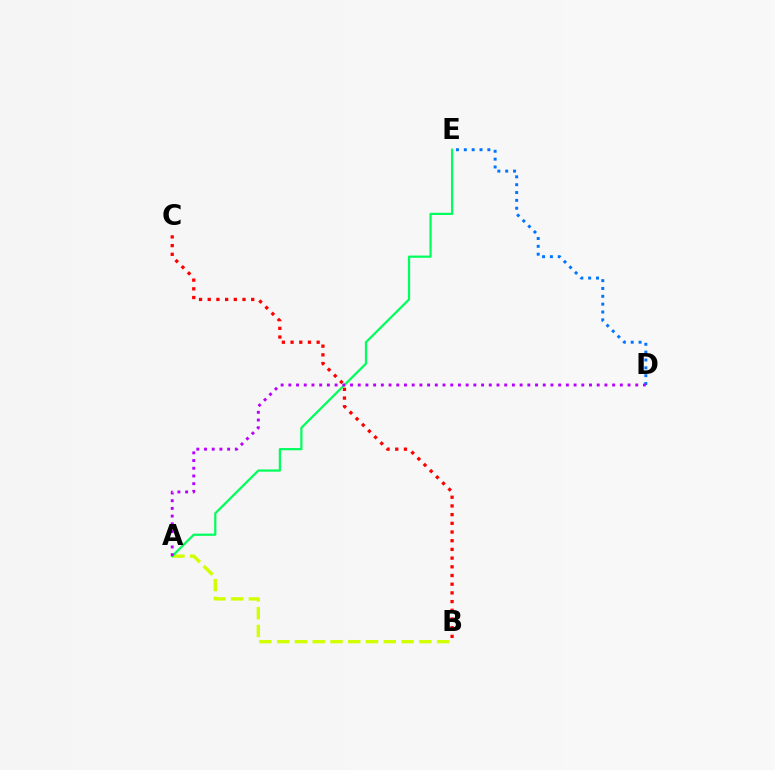{('B', 'C'): [{'color': '#ff0000', 'line_style': 'dotted', 'thickness': 2.36}], ('A', 'B'): [{'color': '#d1ff00', 'line_style': 'dashed', 'thickness': 2.41}], ('D', 'E'): [{'color': '#0074ff', 'line_style': 'dotted', 'thickness': 2.13}], ('A', 'E'): [{'color': '#00ff5c', 'line_style': 'solid', 'thickness': 1.6}], ('A', 'D'): [{'color': '#b900ff', 'line_style': 'dotted', 'thickness': 2.09}]}